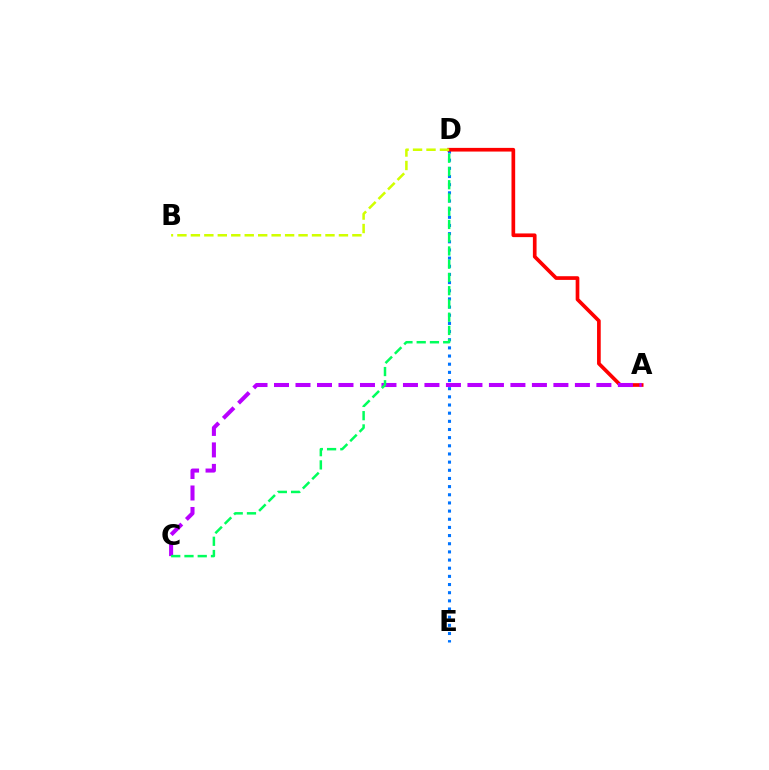{('D', 'E'): [{'color': '#0074ff', 'line_style': 'dotted', 'thickness': 2.22}], ('A', 'D'): [{'color': '#ff0000', 'line_style': 'solid', 'thickness': 2.65}], ('B', 'D'): [{'color': '#d1ff00', 'line_style': 'dashed', 'thickness': 1.83}], ('A', 'C'): [{'color': '#b900ff', 'line_style': 'dashed', 'thickness': 2.92}], ('C', 'D'): [{'color': '#00ff5c', 'line_style': 'dashed', 'thickness': 1.8}]}